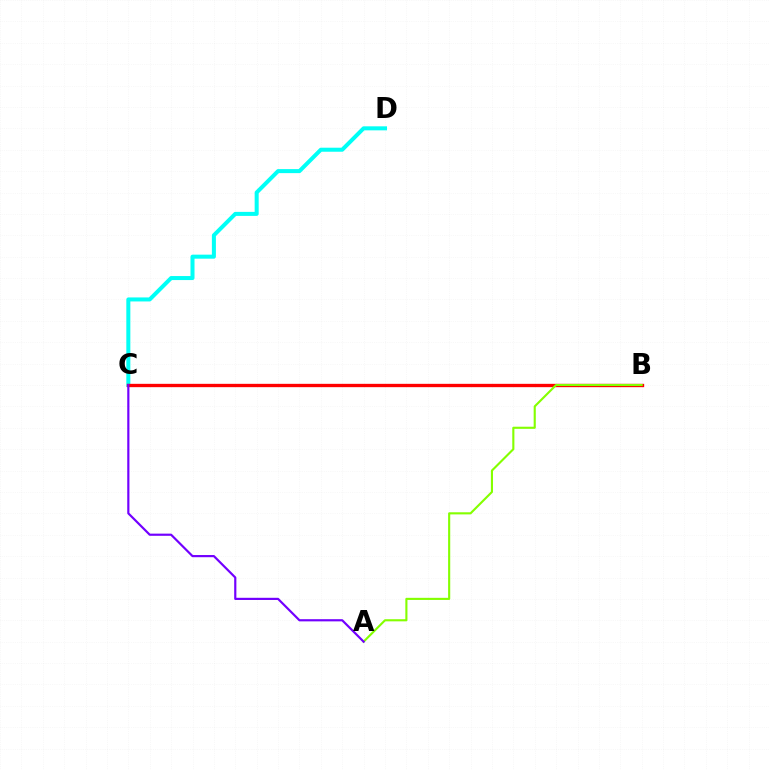{('C', 'D'): [{'color': '#00fff6', 'line_style': 'solid', 'thickness': 2.89}], ('B', 'C'): [{'color': '#ff0000', 'line_style': 'solid', 'thickness': 2.4}], ('A', 'B'): [{'color': '#84ff00', 'line_style': 'solid', 'thickness': 1.53}], ('A', 'C'): [{'color': '#7200ff', 'line_style': 'solid', 'thickness': 1.57}]}